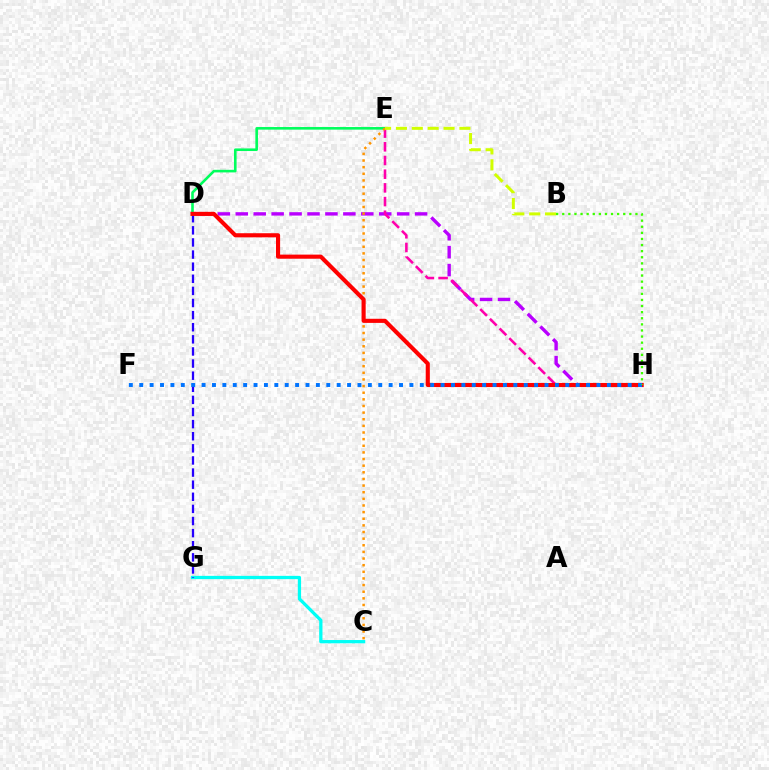{('D', 'H'): [{'color': '#b900ff', 'line_style': 'dashed', 'thickness': 2.44}, {'color': '#ff0000', 'line_style': 'solid', 'thickness': 2.96}], ('C', 'G'): [{'color': '#00fff6', 'line_style': 'solid', 'thickness': 2.35}], ('D', 'G'): [{'color': '#2500ff', 'line_style': 'dashed', 'thickness': 1.65}], ('D', 'E'): [{'color': '#00ff5c', 'line_style': 'solid', 'thickness': 1.88}], ('E', 'H'): [{'color': '#ff00ac', 'line_style': 'dashed', 'thickness': 1.86}], ('C', 'E'): [{'color': '#ff9400', 'line_style': 'dotted', 'thickness': 1.8}], ('B', 'E'): [{'color': '#d1ff00', 'line_style': 'dashed', 'thickness': 2.16}], ('F', 'H'): [{'color': '#0074ff', 'line_style': 'dotted', 'thickness': 2.82}], ('B', 'H'): [{'color': '#3dff00', 'line_style': 'dotted', 'thickness': 1.66}]}